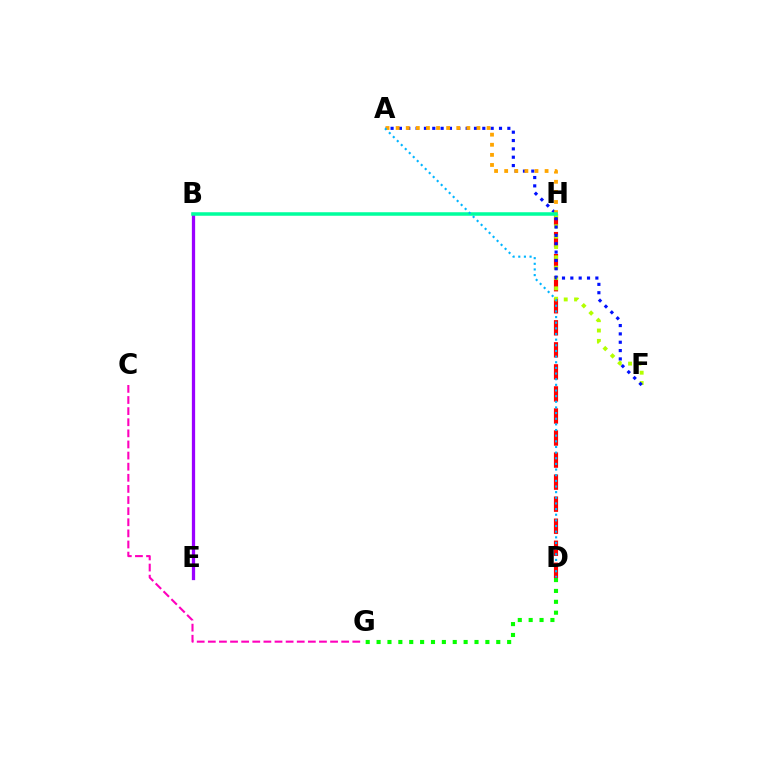{('D', 'H'): [{'color': '#ff0000', 'line_style': 'dashed', 'thickness': 2.99}], ('F', 'H'): [{'color': '#b3ff00', 'line_style': 'dotted', 'thickness': 2.81}], ('C', 'G'): [{'color': '#ff00bd', 'line_style': 'dashed', 'thickness': 1.51}], ('A', 'F'): [{'color': '#0010ff', 'line_style': 'dotted', 'thickness': 2.27}], ('A', 'H'): [{'color': '#ffa500', 'line_style': 'dotted', 'thickness': 2.74}], ('D', 'G'): [{'color': '#08ff00', 'line_style': 'dotted', 'thickness': 2.96}], ('B', 'E'): [{'color': '#9b00ff', 'line_style': 'solid', 'thickness': 2.35}], ('B', 'H'): [{'color': '#00ff9d', 'line_style': 'solid', 'thickness': 2.53}], ('A', 'D'): [{'color': '#00b5ff', 'line_style': 'dotted', 'thickness': 1.53}]}